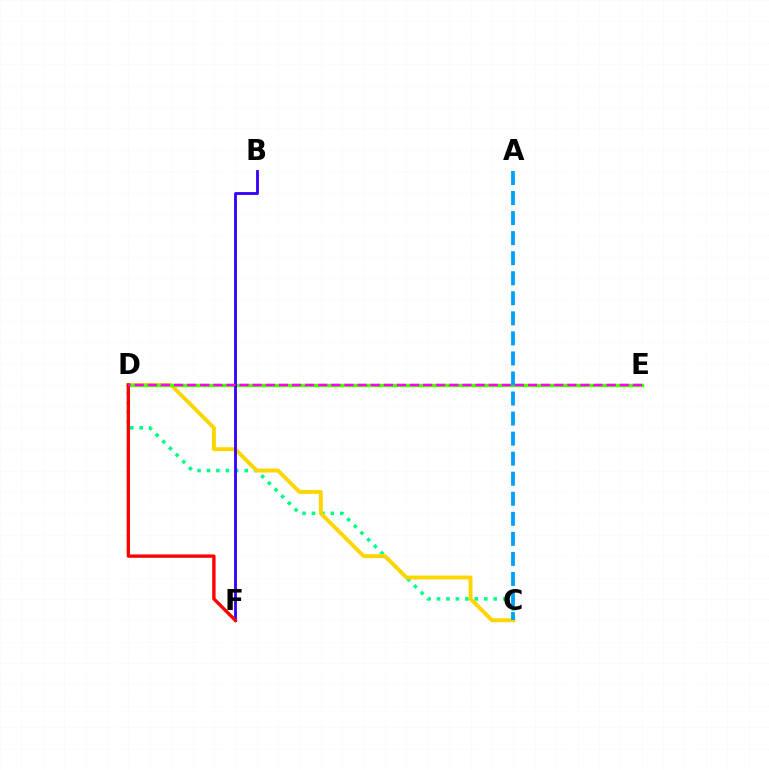{('C', 'D'): [{'color': '#00ff86', 'line_style': 'dotted', 'thickness': 2.57}, {'color': '#ffd500', 'line_style': 'solid', 'thickness': 2.82}], ('D', 'E'): [{'color': '#4fff00', 'line_style': 'solid', 'thickness': 2.47}, {'color': '#ff00ed', 'line_style': 'dashed', 'thickness': 1.78}], ('B', 'F'): [{'color': '#3700ff', 'line_style': 'solid', 'thickness': 2.03}], ('A', 'C'): [{'color': '#009eff', 'line_style': 'dashed', 'thickness': 2.72}], ('D', 'F'): [{'color': '#ff0000', 'line_style': 'solid', 'thickness': 2.4}]}